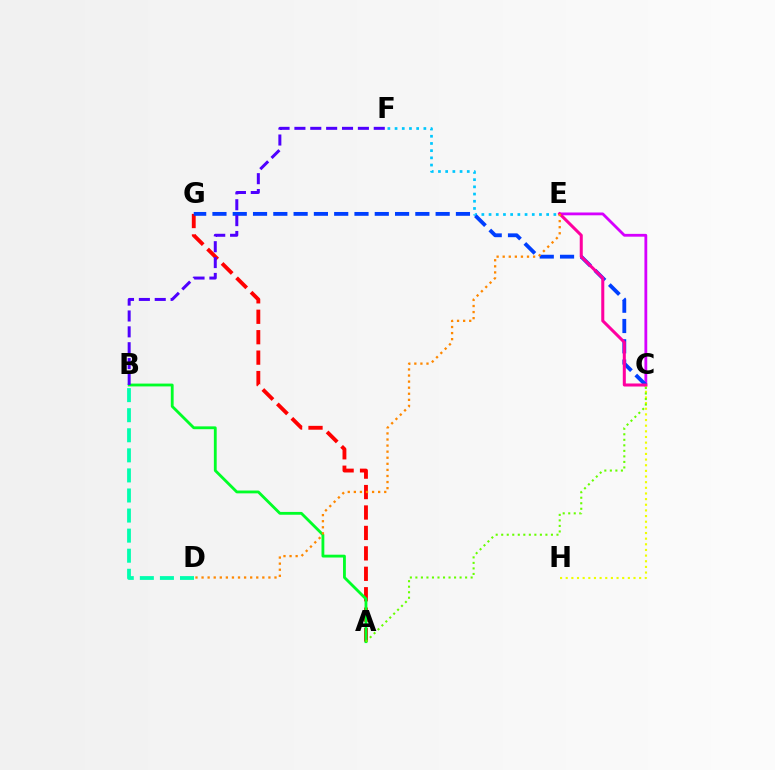{('C', 'E'): [{'color': '#d600ff', 'line_style': 'solid', 'thickness': 2.02}, {'color': '#ff00a0', 'line_style': 'solid', 'thickness': 2.18}], ('A', 'G'): [{'color': '#ff0000', 'line_style': 'dashed', 'thickness': 2.78}], ('E', 'F'): [{'color': '#00c7ff', 'line_style': 'dotted', 'thickness': 1.96}], ('C', 'G'): [{'color': '#003fff', 'line_style': 'dashed', 'thickness': 2.76}], ('C', 'H'): [{'color': '#eeff00', 'line_style': 'dotted', 'thickness': 1.53}], ('A', 'B'): [{'color': '#00ff27', 'line_style': 'solid', 'thickness': 2.03}], ('D', 'E'): [{'color': '#ff8800', 'line_style': 'dotted', 'thickness': 1.65}], ('A', 'C'): [{'color': '#66ff00', 'line_style': 'dotted', 'thickness': 1.5}], ('B', 'F'): [{'color': '#4f00ff', 'line_style': 'dashed', 'thickness': 2.16}], ('B', 'D'): [{'color': '#00ffaf', 'line_style': 'dashed', 'thickness': 2.73}]}